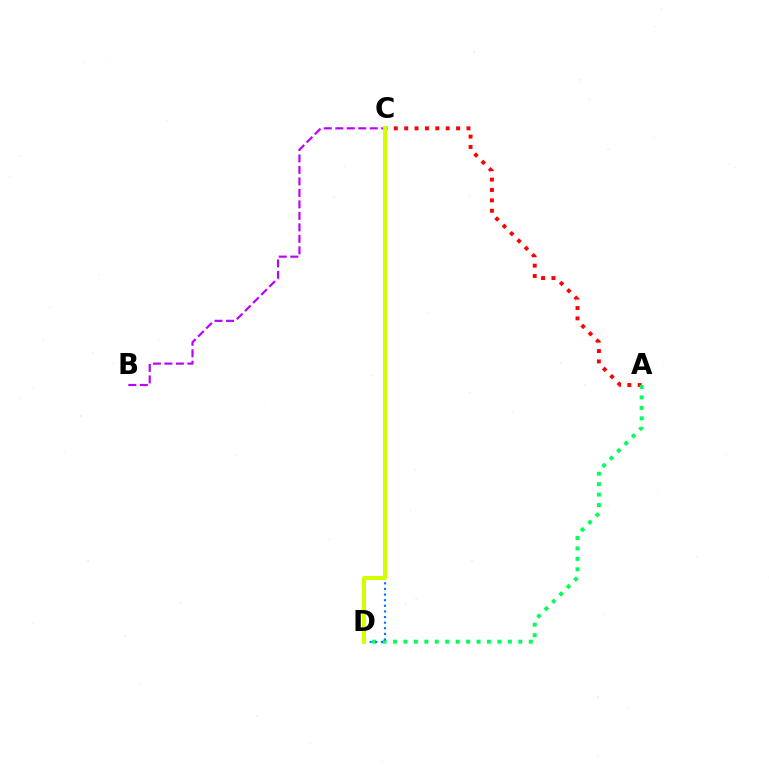{('B', 'C'): [{'color': '#b900ff', 'line_style': 'dashed', 'thickness': 1.56}], ('A', 'C'): [{'color': '#ff0000', 'line_style': 'dotted', 'thickness': 2.82}], ('A', 'D'): [{'color': '#00ff5c', 'line_style': 'dotted', 'thickness': 2.84}], ('C', 'D'): [{'color': '#0074ff', 'line_style': 'dotted', 'thickness': 1.53}, {'color': '#d1ff00', 'line_style': 'solid', 'thickness': 2.87}]}